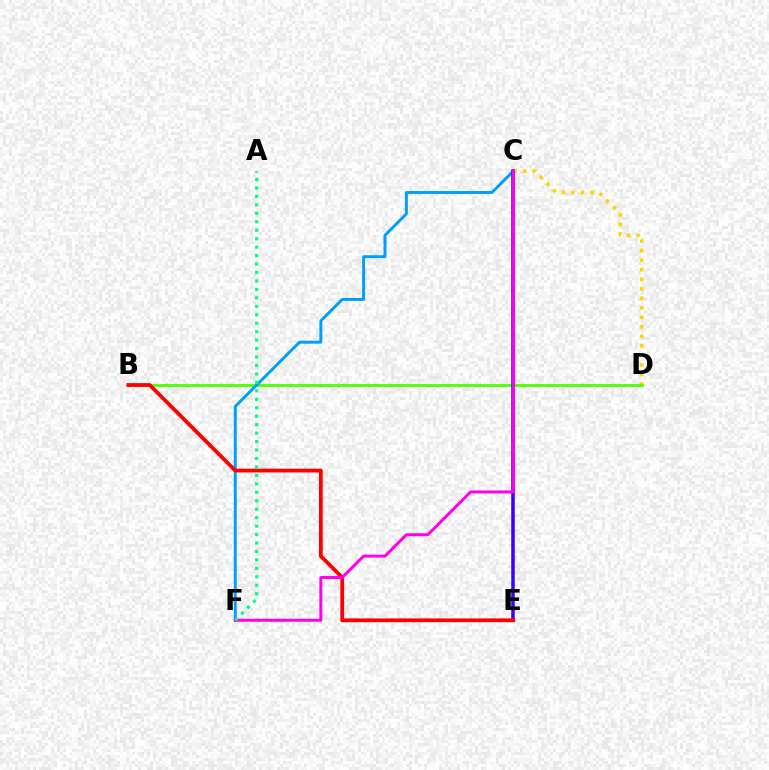{('C', 'D'): [{'color': '#ffd500', 'line_style': 'dotted', 'thickness': 2.59}], ('B', 'D'): [{'color': '#4fff00', 'line_style': 'solid', 'thickness': 2.02}], ('C', 'F'): [{'color': '#009eff', 'line_style': 'solid', 'thickness': 2.12}, {'color': '#ff00ed', 'line_style': 'solid', 'thickness': 2.14}], ('C', 'E'): [{'color': '#3700ff', 'line_style': 'solid', 'thickness': 2.53}], ('B', 'E'): [{'color': '#ff0000', 'line_style': 'solid', 'thickness': 2.72}], ('A', 'F'): [{'color': '#00ff86', 'line_style': 'dotted', 'thickness': 2.3}]}